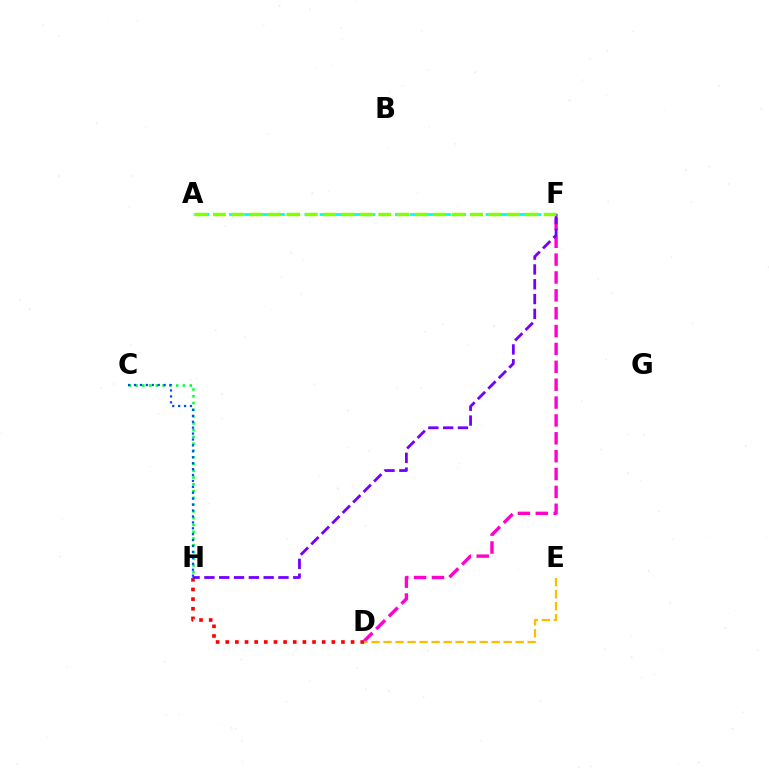{('D', 'H'): [{'color': '#ff0000', 'line_style': 'dotted', 'thickness': 2.62}], ('D', 'F'): [{'color': '#ff00cf', 'line_style': 'dashed', 'thickness': 2.43}], ('A', 'F'): [{'color': '#00fff6', 'line_style': 'dashed', 'thickness': 2.05}, {'color': '#84ff00', 'line_style': 'dashed', 'thickness': 2.5}], ('C', 'H'): [{'color': '#00ff39', 'line_style': 'dotted', 'thickness': 1.84}, {'color': '#004bff', 'line_style': 'dotted', 'thickness': 1.61}], ('F', 'H'): [{'color': '#7200ff', 'line_style': 'dashed', 'thickness': 2.01}], ('D', 'E'): [{'color': '#ffbd00', 'line_style': 'dashed', 'thickness': 1.63}]}